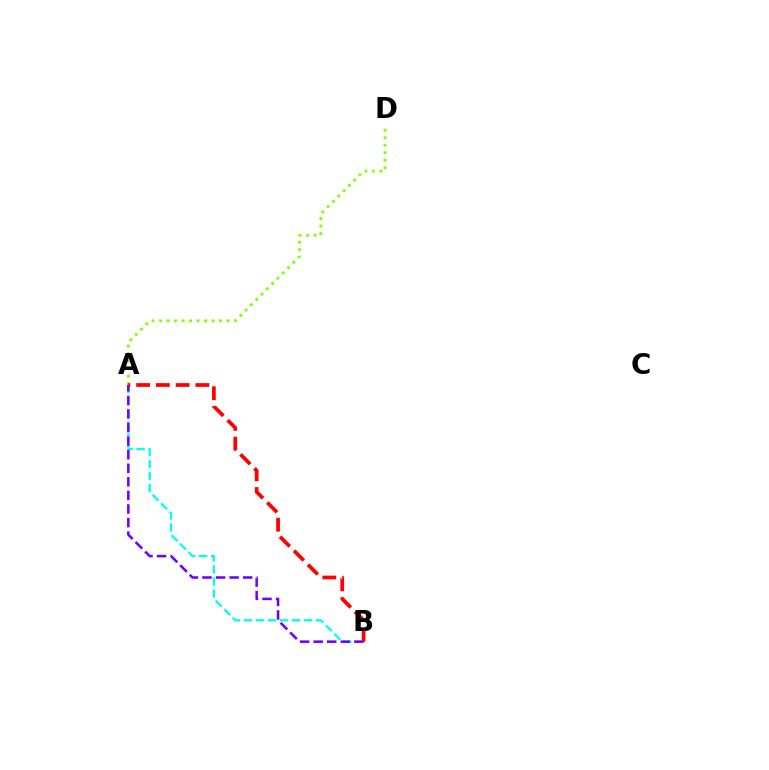{('A', 'B'): [{'color': '#00fff6', 'line_style': 'dashed', 'thickness': 1.64}, {'color': '#7200ff', 'line_style': 'dashed', 'thickness': 1.84}, {'color': '#ff0000', 'line_style': 'dashed', 'thickness': 2.68}], ('A', 'D'): [{'color': '#84ff00', 'line_style': 'dotted', 'thickness': 2.04}]}